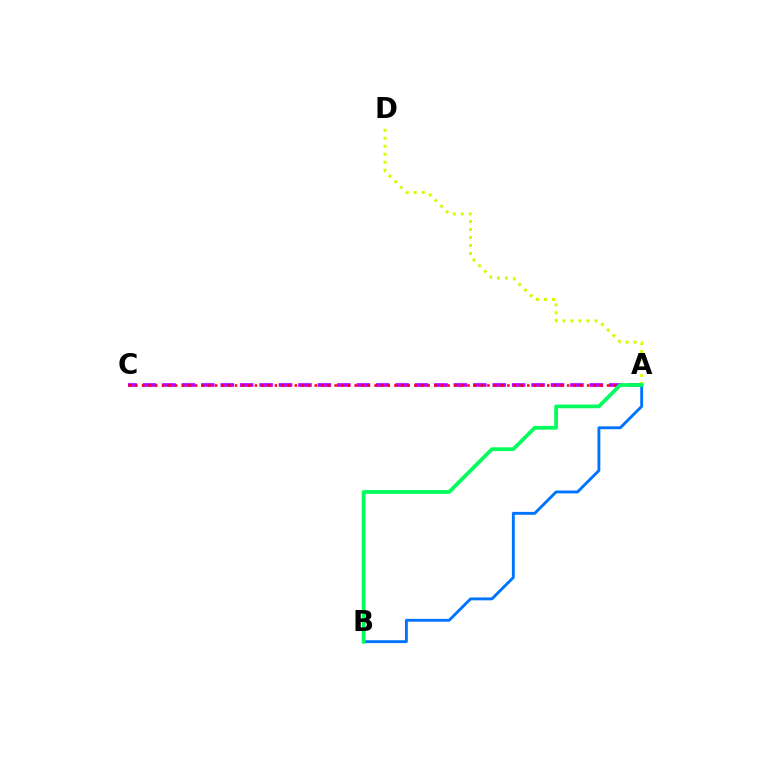{('A', 'C'): [{'color': '#b900ff', 'line_style': 'dashed', 'thickness': 2.64}, {'color': '#ff0000', 'line_style': 'dotted', 'thickness': 1.8}], ('A', 'B'): [{'color': '#0074ff', 'line_style': 'solid', 'thickness': 2.07}, {'color': '#00ff5c', 'line_style': 'solid', 'thickness': 2.69}], ('A', 'D'): [{'color': '#d1ff00', 'line_style': 'dotted', 'thickness': 2.17}]}